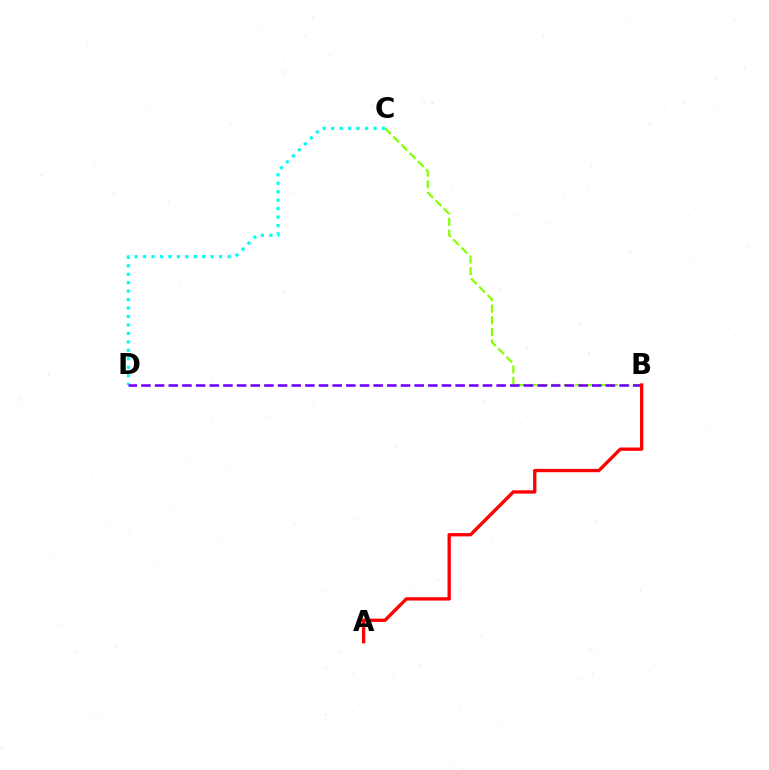{('B', 'C'): [{'color': '#84ff00', 'line_style': 'dashed', 'thickness': 1.58}], ('C', 'D'): [{'color': '#00fff6', 'line_style': 'dotted', 'thickness': 2.3}], ('B', 'D'): [{'color': '#7200ff', 'line_style': 'dashed', 'thickness': 1.86}], ('A', 'B'): [{'color': '#ff0000', 'line_style': 'solid', 'thickness': 2.39}]}